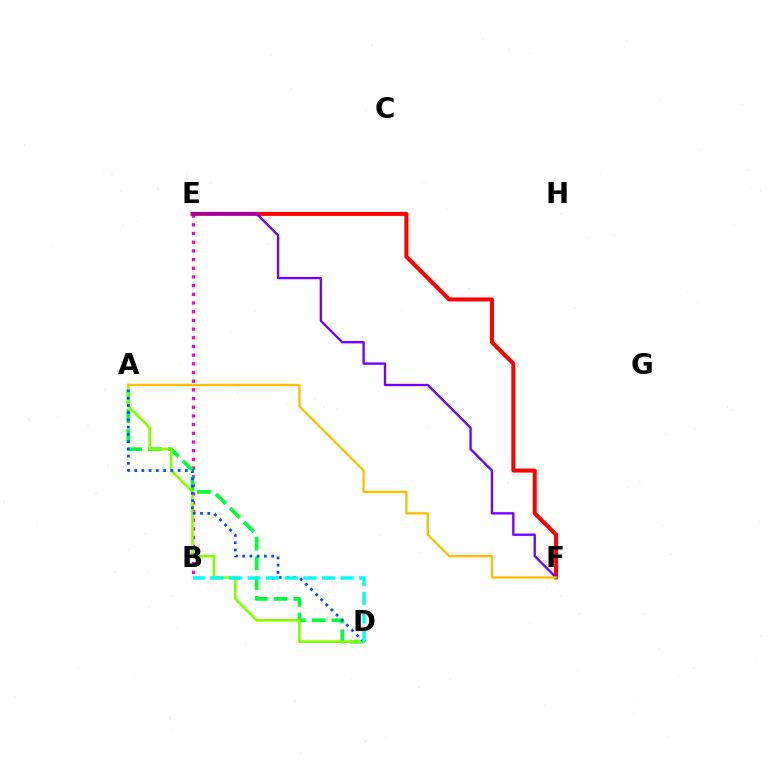{('B', 'E'): [{'color': '#ff00cf', 'line_style': 'dotted', 'thickness': 2.36}], ('E', 'F'): [{'color': '#ff0000', 'line_style': 'solid', 'thickness': 2.9}, {'color': '#7200ff', 'line_style': 'solid', 'thickness': 1.69}], ('A', 'D'): [{'color': '#00ff39', 'line_style': 'dashed', 'thickness': 2.69}, {'color': '#84ff00', 'line_style': 'solid', 'thickness': 1.92}, {'color': '#004bff', 'line_style': 'dotted', 'thickness': 1.97}], ('B', 'D'): [{'color': '#00fff6', 'line_style': 'dashed', 'thickness': 2.53}], ('A', 'F'): [{'color': '#ffbd00', 'line_style': 'solid', 'thickness': 1.68}]}